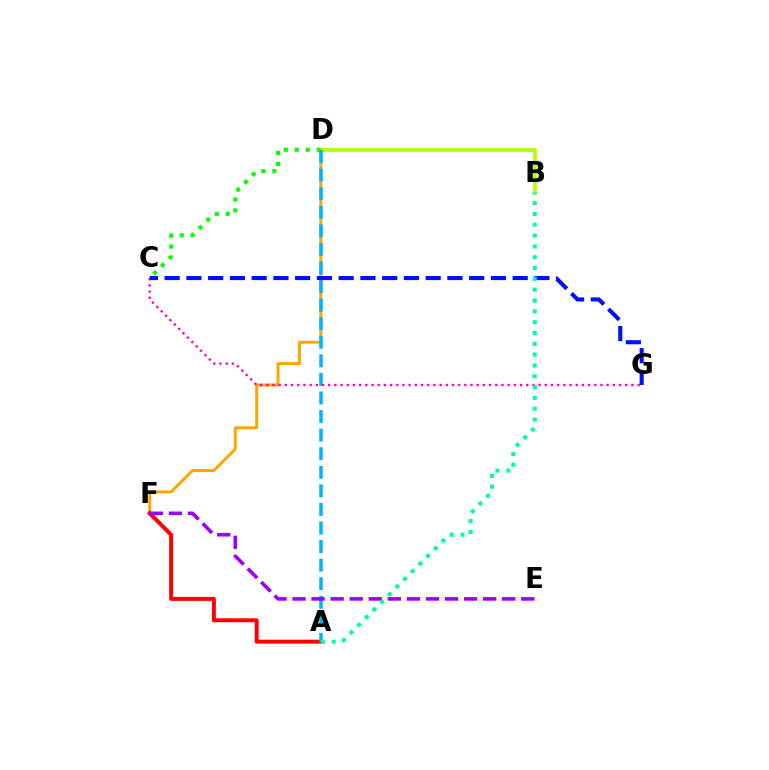{('D', 'F'): [{'color': '#ffa500', 'line_style': 'solid', 'thickness': 2.14}], ('A', 'F'): [{'color': '#ff0000', 'line_style': 'solid', 'thickness': 2.84}], ('B', 'D'): [{'color': '#b3ff00', 'line_style': 'solid', 'thickness': 2.69}], ('C', 'D'): [{'color': '#08ff00', 'line_style': 'dotted', 'thickness': 2.98}], ('A', 'D'): [{'color': '#00b5ff', 'line_style': 'dashed', 'thickness': 2.52}], ('E', 'F'): [{'color': '#9b00ff', 'line_style': 'dashed', 'thickness': 2.59}], ('C', 'G'): [{'color': '#ff00bd', 'line_style': 'dotted', 'thickness': 1.68}, {'color': '#0010ff', 'line_style': 'dashed', 'thickness': 2.96}], ('A', 'B'): [{'color': '#00ff9d', 'line_style': 'dotted', 'thickness': 2.94}]}